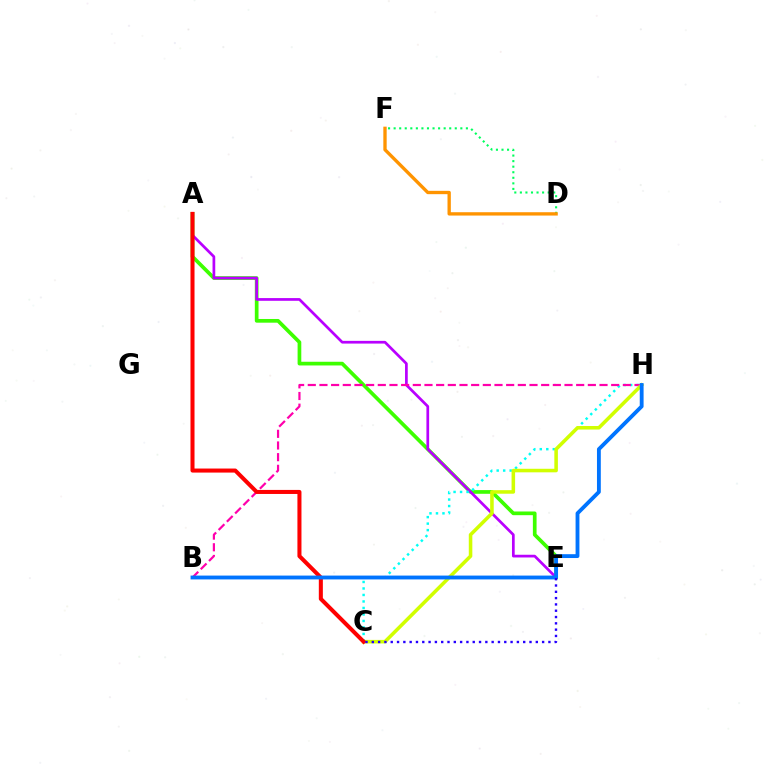{('A', 'E'): [{'color': '#3dff00', 'line_style': 'solid', 'thickness': 2.66}, {'color': '#b900ff', 'line_style': 'solid', 'thickness': 1.95}], ('C', 'H'): [{'color': '#00fff6', 'line_style': 'dotted', 'thickness': 1.77}, {'color': '#d1ff00', 'line_style': 'solid', 'thickness': 2.55}], ('B', 'H'): [{'color': '#ff00ac', 'line_style': 'dashed', 'thickness': 1.59}, {'color': '#0074ff', 'line_style': 'solid', 'thickness': 2.77}], ('D', 'F'): [{'color': '#00ff5c', 'line_style': 'dotted', 'thickness': 1.51}, {'color': '#ff9400', 'line_style': 'solid', 'thickness': 2.4}], ('A', 'C'): [{'color': '#ff0000', 'line_style': 'solid', 'thickness': 2.91}], ('C', 'E'): [{'color': '#2500ff', 'line_style': 'dotted', 'thickness': 1.71}]}